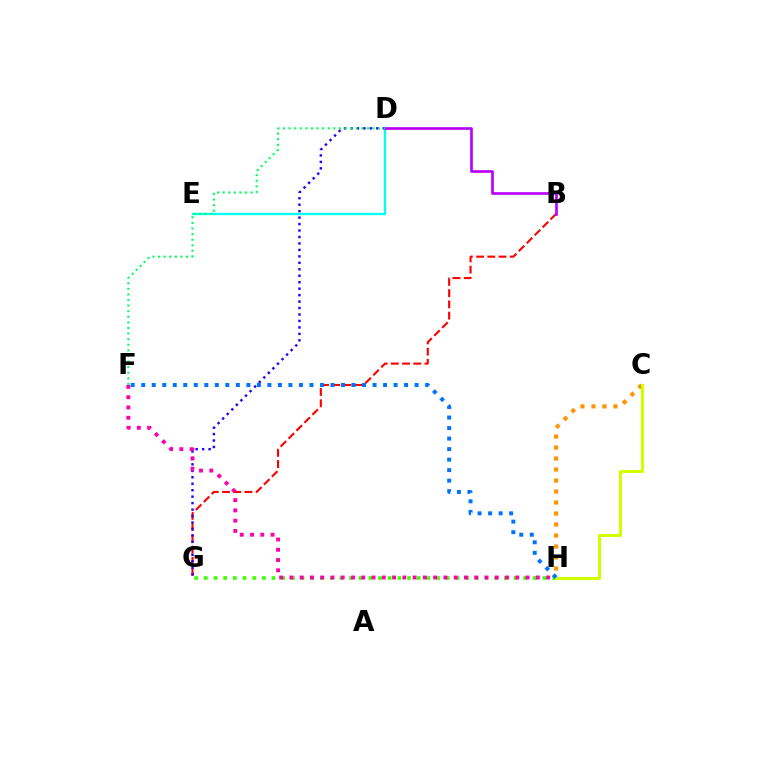{('D', 'E'): [{'color': '#00fff6', 'line_style': 'solid', 'thickness': 1.66}], ('C', 'H'): [{'color': '#ff9400', 'line_style': 'dotted', 'thickness': 2.99}, {'color': '#d1ff00', 'line_style': 'solid', 'thickness': 2.19}], ('B', 'G'): [{'color': '#ff0000', 'line_style': 'dashed', 'thickness': 1.53}], ('D', 'G'): [{'color': '#2500ff', 'line_style': 'dotted', 'thickness': 1.75}], ('G', 'H'): [{'color': '#3dff00', 'line_style': 'dotted', 'thickness': 2.63}], ('B', 'D'): [{'color': '#b900ff', 'line_style': 'solid', 'thickness': 1.92}], ('F', 'H'): [{'color': '#ff00ac', 'line_style': 'dotted', 'thickness': 2.79}, {'color': '#0074ff', 'line_style': 'dotted', 'thickness': 2.86}], ('D', 'F'): [{'color': '#00ff5c', 'line_style': 'dotted', 'thickness': 1.52}]}